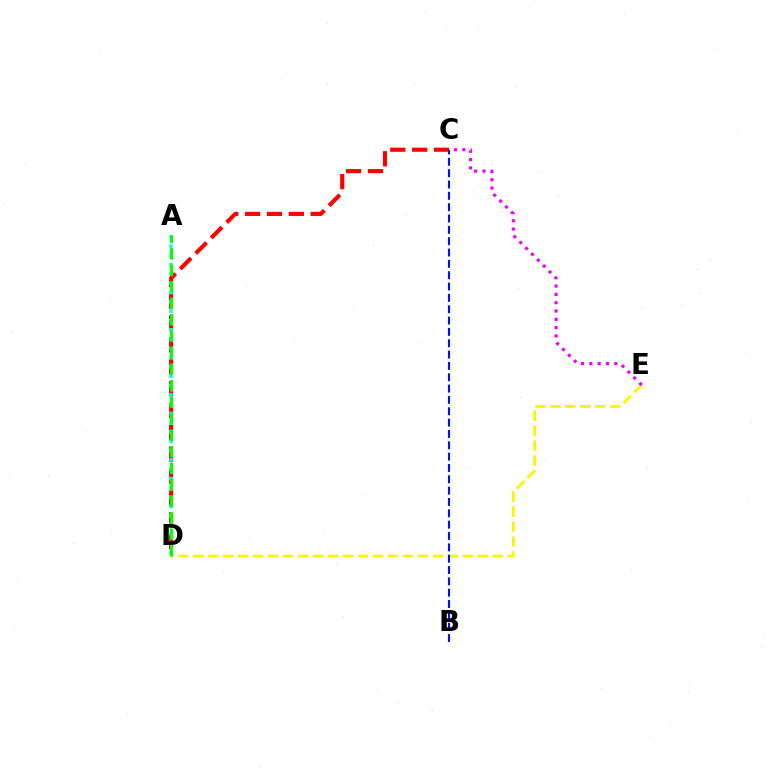{('D', 'E'): [{'color': '#fcf500', 'line_style': 'dashed', 'thickness': 2.04}], ('C', 'D'): [{'color': '#ff0000', 'line_style': 'dashed', 'thickness': 2.97}], ('A', 'D'): [{'color': '#00fff6', 'line_style': 'dotted', 'thickness': 2.53}, {'color': '#08ff00', 'line_style': 'dashed', 'thickness': 2.24}], ('C', 'E'): [{'color': '#ee00ff', 'line_style': 'dotted', 'thickness': 2.26}], ('B', 'C'): [{'color': '#0010ff', 'line_style': 'dashed', 'thickness': 1.54}]}